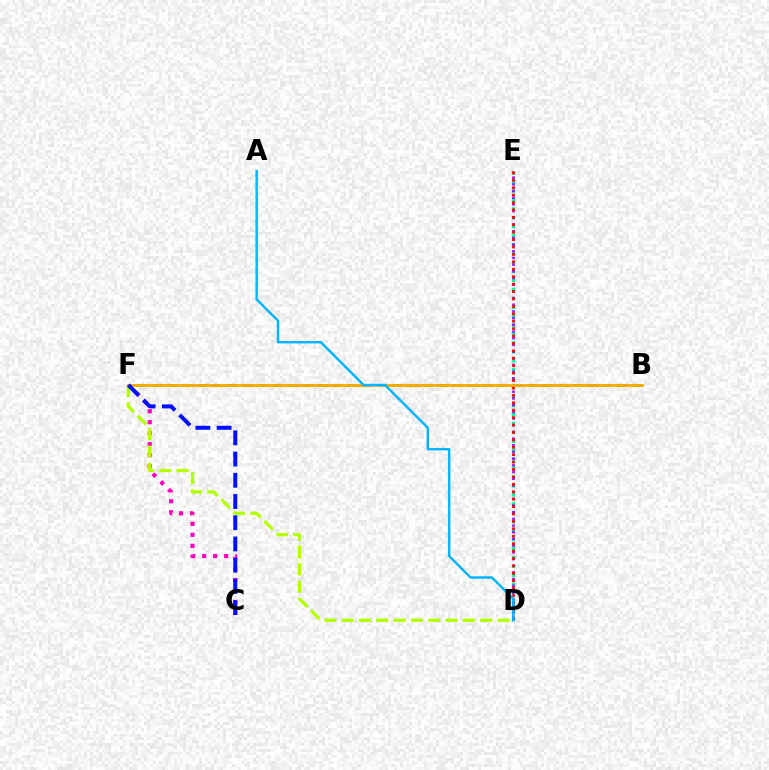{('C', 'F'): [{'color': '#ff00bd', 'line_style': 'dotted', 'thickness': 2.99}, {'color': '#0010ff', 'line_style': 'dashed', 'thickness': 2.88}], ('D', 'E'): [{'color': '#00ff9d', 'line_style': 'dotted', 'thickness': 2.43}, {'color': '#9b00ff', 'line_style': 'dotted', 'thickness': 1.82}, {'color': '#ff0000', 'line_style': 'dotted', 'thickness': 2.01}], ('B', 'F'): [{'color': '#08ff00', 'line_style': 'dashed', 'thickness': 2.04}, {'color': '#ffa500', 'line_style': 'solid', 'thickness': 1.98}], ('D', 'F'): [{'color': '#b3ff00', 'line_style': 'dashed', 'thickness': 2.35}], ('A', 'D'): [{'color': '#00b5ff', 'line_style': 'solid', 'thickness': 1.75}]}